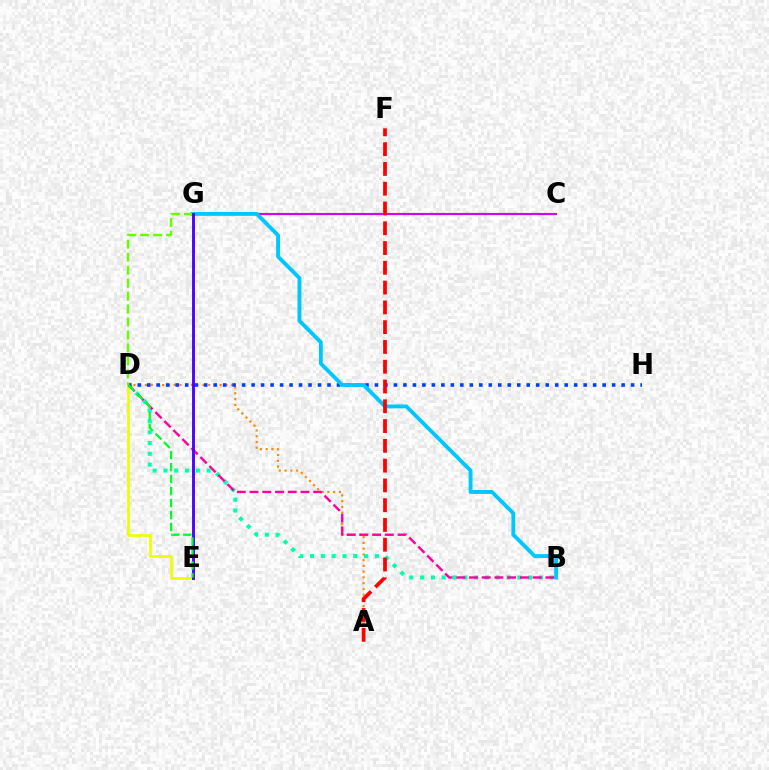{('B', 'D'): [{'color': '#00ffaf', 'line_style': 'dotted', 'thickness': 2.94}, {'color': '#ff00a0', 'line_style': 'dashed', 'thickness': 1.73}], ('C', 'G'): [{'color': '#d600ff', 'line_style': 'solid', 'thickness': 1.54}], ('D', 'E'): [{'color': '#eeff00', 'line_style': 'solid', 'thickness': 1.98}, {'color': '#00ff27', 'line_style': 'dashed', 'thickness': 1.63}], ('A', 'D'): [{'color': '#ff8800', 'line_style': 'dotted', 'thickness': 1.56}], ('D', 'H'): [{'color': '#003fff', 'line_style': 'dotted', 'thickness': 2.58}], ('B', 'G'): [{'color': '#00c7ff', 'line_style': 'solid', 'thickness': 2.79}], ('A', 'F'): [{'color': '#ff0000', 'line_style': 'dashed', 'thickness': 2.69}], ('D', 'G'): [{'color': '#66ff00', 'line_style': 'dashed', 'thickness': 1.76}], ('E', 'G'): [{'color': '#4f00ff', 'line_style': 'solid', 'thickness': 2.08}]}